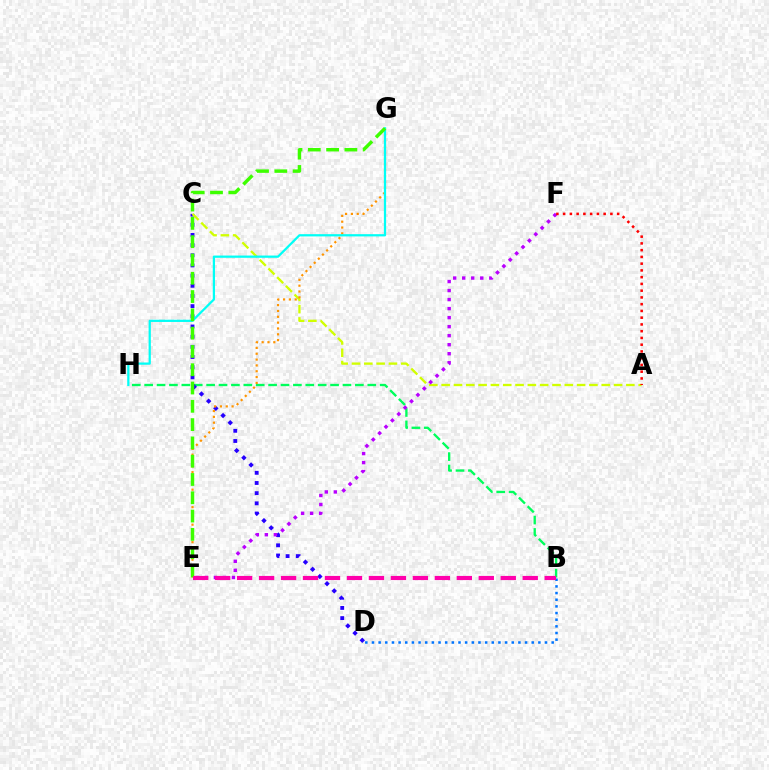{('B', 'H'): [{'color': '#00ff5c', 'line_style': 'dashed', 'thickness': 1.68}], ('C', 'D'): [{'color': '#2500ff', 'line_style': 'dotted', 'thickness': 2.76}], ('A', 'C'): [{'color': '#d1ff00', 'line_style': 'dashed', 'thickness': 1.67}], ('E', 'G'): [{'color': '#ff9400', 'line_style': 'dotted', 'thickness': 1.59}, {'color': '#3dff00', 'line_style': 'dashed', 'thickness': 2.49}], ('G', 'H'): [{'color': '#00fff6', 'line_style': 'solid', 'thickness': 1.61}], ('E', 'F'): [{'color': '#b900ff', 'line_style': 'dotted', 'thickness': 2.45}], ('B', 'D'): [{'color': '#0074ff', 'line_style': 'dotted', 'thickness': 1.81}], ('B', 'E'): [{'color': '#ff00ac', 'line_style': 'dashed', 'thickness': 2.98}], ('A', 'F'): [{'color': '#ff0000', 'line_style': 'dotted', 'thickness': 1.83}]}